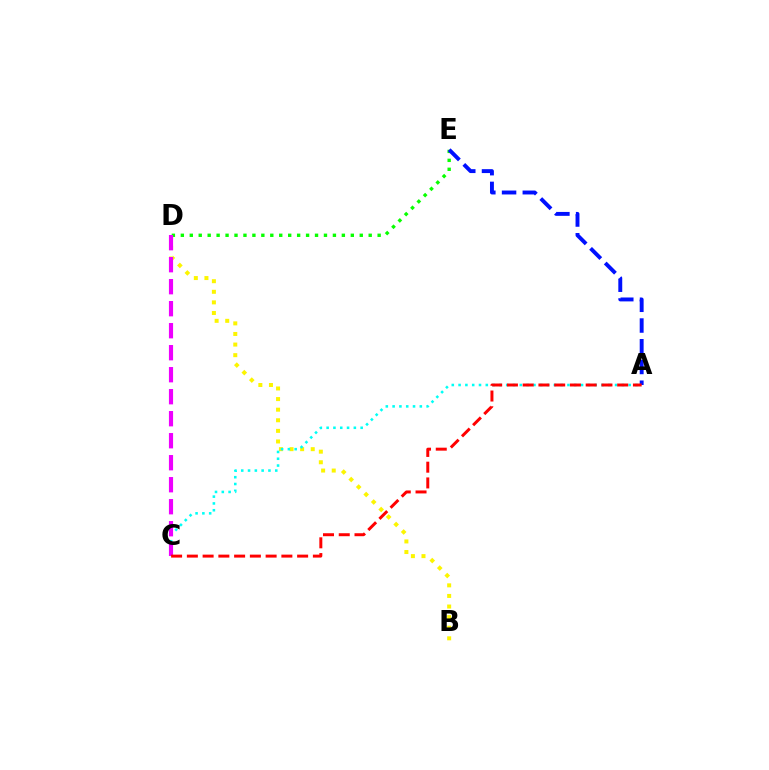{('B', 'D'): [{'color': '#fcf500', 'line_style': 'dotted', 'thickness': 2.88}], ('A', 'C'): [{'color': '#00fff6', 'line_style': 'dotted', 'thickness': 1.85}, {'color': '#ff0000', 'line_style': 'dashed', 'thickness': 2.14}], ('D', 'E'): [{'color': '#08ff00', 'line_style': 'dotted', 'thickness': 2.43}], ('A', 'E'): [{'color': '#0010ff', 'line_style': 'dashed', 'thickness': 2.82}], ('C', 'D'): [{'color': '#ee00ff', 'line_style': 'dashed', 'thickness': 2.99}]}